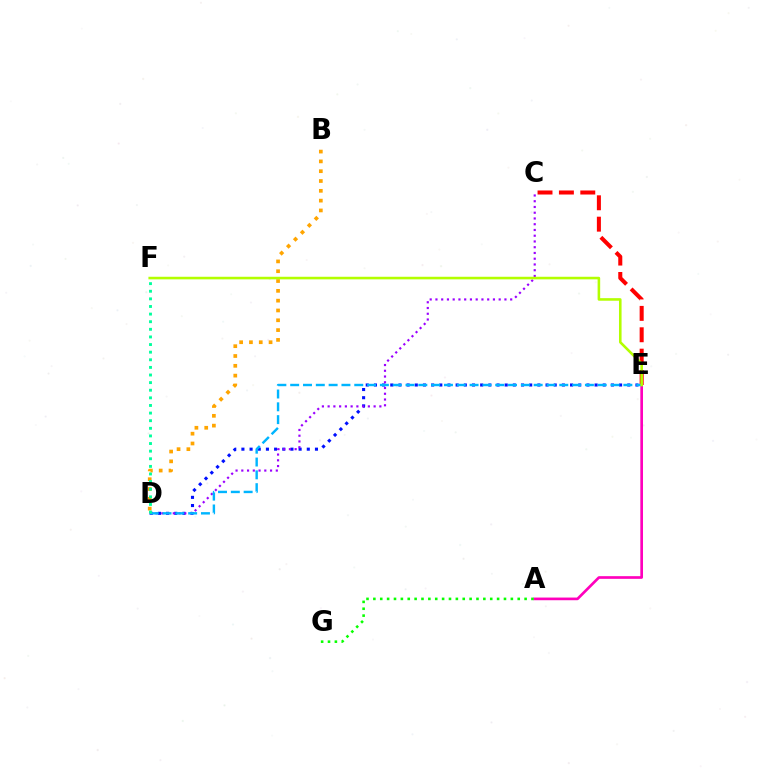{('A', 'E'): [{'color': '#ff00bd', 'line_style': 'solid', 'thickness': 1.93}], ('C', 'E'): [{'color': '#ff0000', 'line_style': 'dashed', 'thickness': 2.91}], ('D', 'E'): [{'color': '#0010ff', 'line_style': 'dotted', 'thickness': 2.22}, {'color': '#00b5ff', 'line_style': 'dashed', 'thickness': 1.74}], ('C', 'D'): [{'color': '#9b00ff', 'line_style': 'dotted', 'thickness': 1.56}], ('A', 'G'): [{'color': '#08ff00', 'line_style': 'dotted', 'thickness': 1.87}], ('B', 'D'): [{'color': '#ffa500', 'line_style': 'dotted', 'thickness': 2.67}], ('E', 'F'): [{'color': '#b3ff00', 'line_style': 'solid', 'thickness': 1.86}], ('D', 'F'): [{'color': '#00ff9d', 'line_style': 'dotted', 'thickness': 2.07}]}